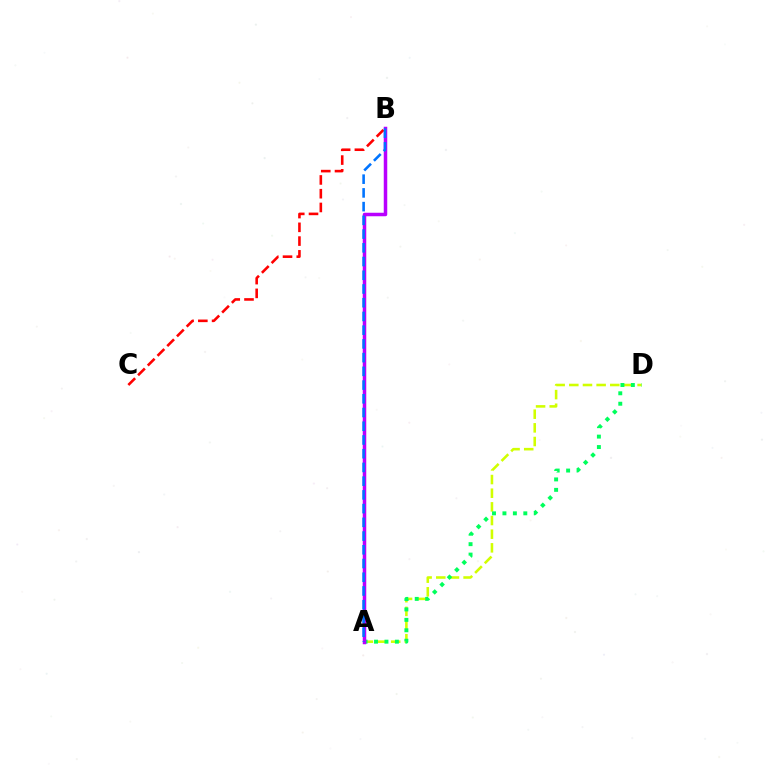{('A', 'D'): [{'color': '#d1ff00', 'line_style': 'dashed', 'thickness': 1.86}, {'color': '#00ff5c', 'line_style': 'dotted', 'thickness': 2.84}], ('A', 'B'): [{'color': '#b900ff', 'line_style': 'solid', 'thickness': 2.52}, {'color': '#0074ff', 'line_style': 'dashed', 'thickness': 1.86}], ('B', 'C'): [{'color': '#ff0000', 'line_style': 'dashed', 'thickness': 1.87}]}